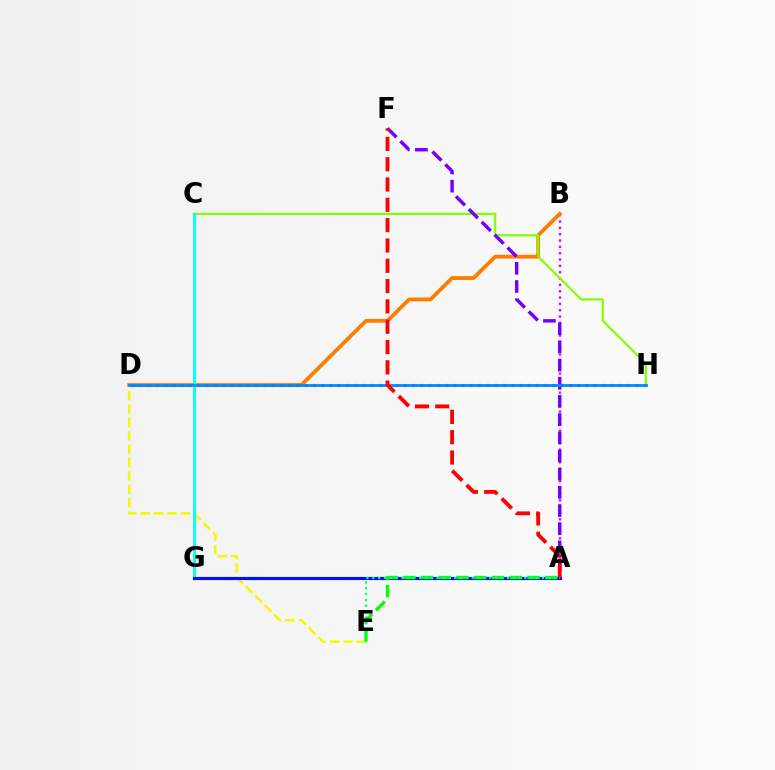{('A', 'B'): [{'color': '#ee00ff', 'line_style': 'dotted', 'thickness': 1.72}], ('B', 'D'): [{'color': '#ff7c00', 'line_style': 'solid', 'thickness': 2.74}], ('C', 'H'): [{'color': '#84ff00', 'line_style': 'solid', 'thickness': 1.59}], ('D', 'E'): [{'color': '#fcf500', 'line_style': 'dashed', 'thickness': 1.82}], ('C', 'G'): [{'color': '#00fff6', 'line_style': 'solid', 'thickness': 2.03}], ('A', 'G'): [{'color': '#0010ff', 'line_style': 'solid', 'thickness': 2.27}], ('D', 'H'): [{'color': '#ff0094', 'line_style': 'dotted', 'thickness': 2.24}, {'color': '#008cff', 'line_style': 'solid', 'thickness': 2.03}], ('A', 'F'): [{'color': '#7200ff', 'line_style': 'dashed', 'thickness': 2.47}, {'color': '#ff0000', 'line_style': 'dashed', 'thickness': 2.76}], ('A', 'E'): [{'color': '#08ff00', 'line_style': 'dashed', 'thickness': 2.41}, {'color': '#00ff74', 'line_style': 'dotted', 'thickness': 1.59}]}